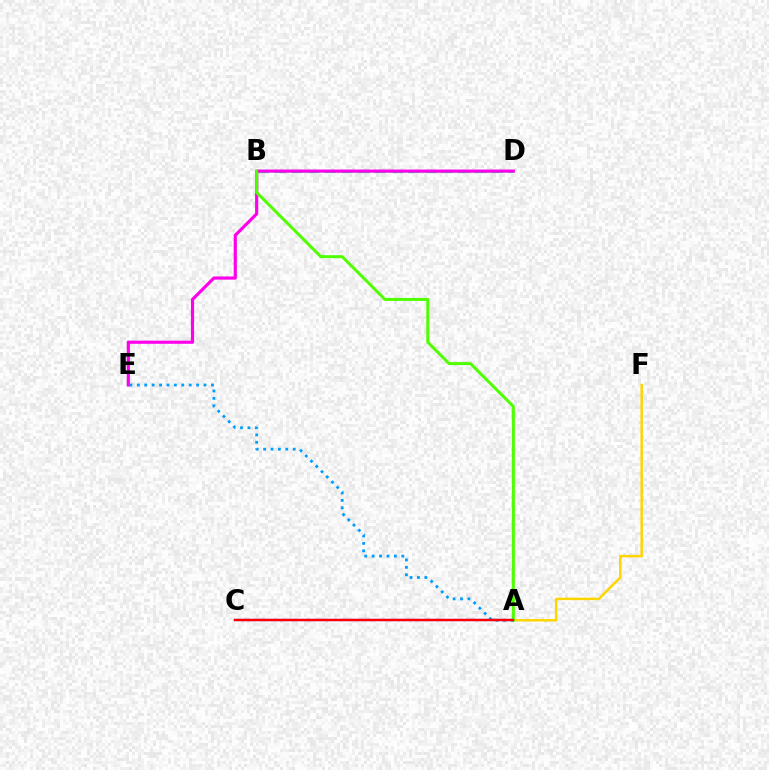{('A', 'F'): [{'color': '#ffd500', 'line_style': 'solid', 'thickness': 1.78}], ('A', 'C'): [{'color': '#3700ff', 'line_style': 'solid', 'thickness': 1.59}, {'color': '#ff0000', 'line_style': 'solid', 'thickness': 1.7}], ('B', 'D'): [{'color': '#00ff86', 'line_style': 'dashed', 'thickness': 2.27}], ('D', 'E'): [{'color': '#ff00ed', 'line_style': 'solid', 'thickness': 2.28}], ('A', 'B'): [{'color': '#4fff00', 'line_style': 'solid', 'thickness': 2.15}], ('A', 'E'): [{'color': '#009eff', 'line_style': 'dotted', 'thickness': 2.01}]}